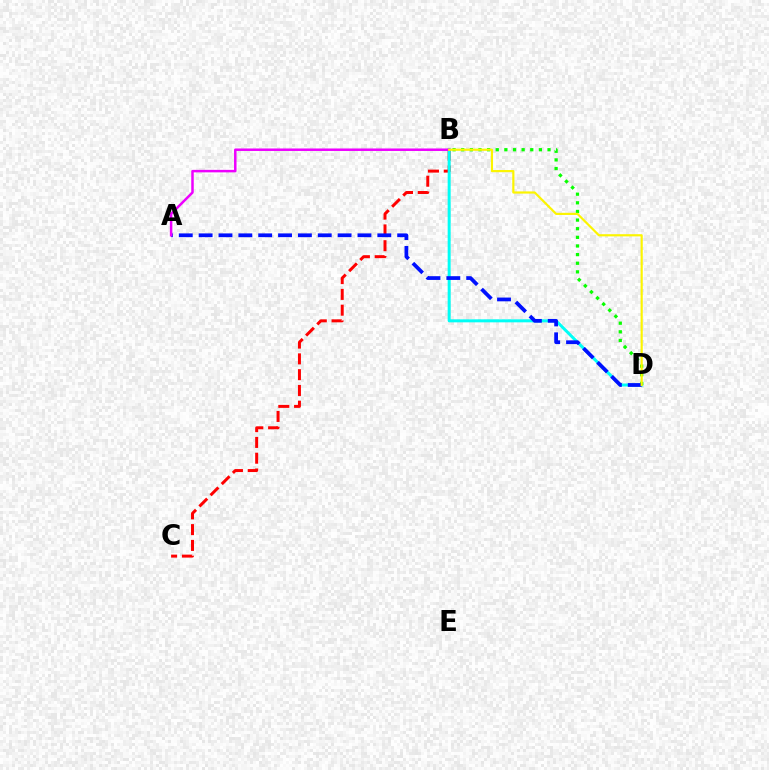{('B', 'C'): [{'color': '#ff0000', 'line_style': 'dashed', 'thickness': 2.14}], ('B', 'D'): [{'color': '#00fff6', 'line_style': 'solid', 'thickness': 2.16}, {'color': '#08ff00', 'line_style': 'dotted', 'thickness': 2.34}, {'color': '#fcf500', 'line_style': 'solid', 'thickness': 1.57}], ('A', 'D'): [{'color': '#0010ff', 'line_style': 'dashed', 'thickness': 2.7}], ('A', 'B'): [{'color': '#ee00ff', 'line_style': 'solid', 'thickness': 1.8}]}